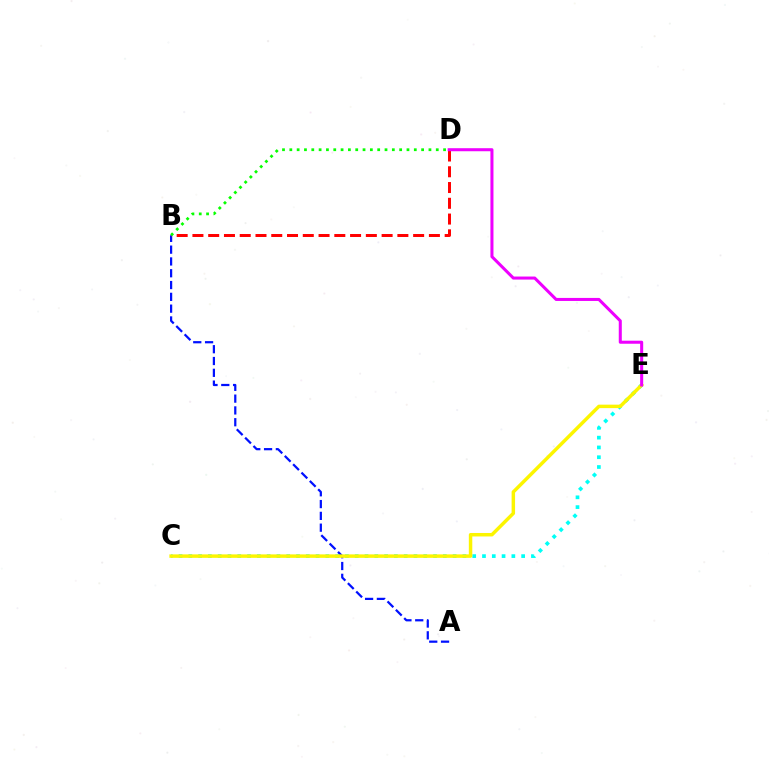{('A', 'B'): [{'color': '#0010ff', 'line_style': 'dashed', 'thickness': 1.6}], ('C', 'E'): [{'color': '#00fff6', 'line_style': 'dotted', 'thickness': 2.66}, {'color': '#fcf500', 'line_style': 'solid', 'thickness': 2.5}], ('B', 'D'): [{'color': '#ff0000', 'line_style': 'dashed', 'thickness': 2.14}, {'color': '#08ff00', 'line_style': 'dotted', 'thickness': 1.99}], ('D', 'E'): [{'color': '#ee00ff', 'line_style': 'solid', 'thickness': 2.19}]}